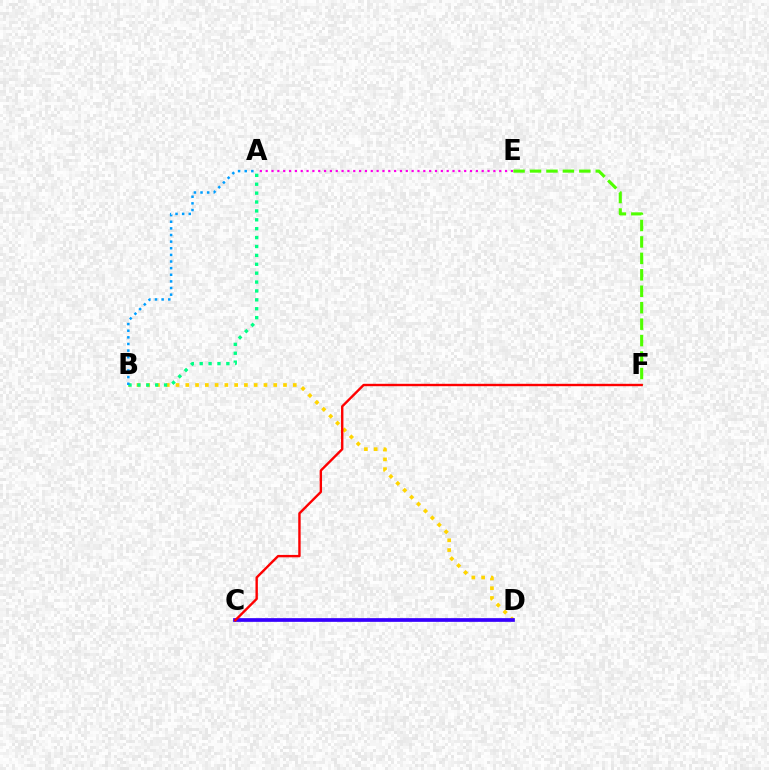{('B', 'D'): [{'color': '#ffd500', 'line_style': 'dotted', 'thickness': 2.65}], ('C', 'D'): [{'color': '#3700ff', 'line_style': 'solid', 'thickness': 2.67}], ('E', 'F'): [{'color': '#4fff00', 'line_style': 'dashed', 'thickness': 2.23}], ('A', 'E'): [{'color': '#ff00ed', 'line_style': 'dotted', 'thickness': 1.59}], ('C', 'F'): [{'color': '#ff0000', 'line_style': 'solid', 'thickness': 1.72}], ('A', 'B'): [{'color': '#00ff86', 'line_style': 'dotted', 'thickness': 2.42}, {'color': '#009eff', 'line_style': 'dotted', 'thickness': 1.8}]}